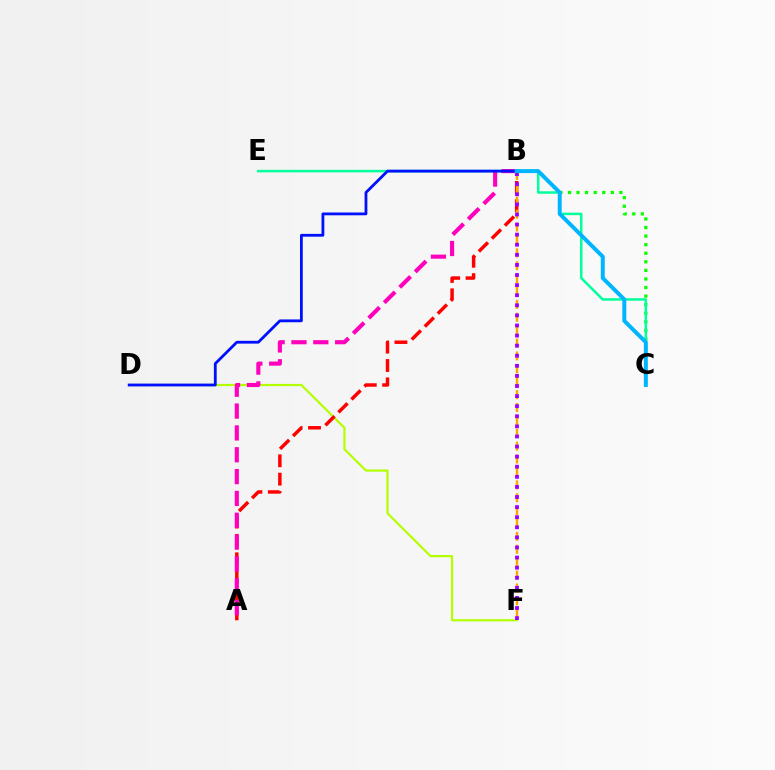{('B', 'C'): [{'color': '#08ff00', 'line_style': 'dotted', 'thickness': 2.33}, {'color': '#00b5ff', 'line_style': 'solid', 'thickness': 2.85}], ('D', 'F'): [{'color': '#b3ff00', 'line_style': 'solid', 'thickness': 1.58}], ('C', 'E'): [{'color': '#00ff9d', 'line_style': 'solid', 'thickness': 1.81}], ('A', 'B'): [{'color': '#ff0000', 'line_style': 'dashed', 'thickness': 2.49}, {'color': '#ff00bd', 'line_style': 'dashed', 'thickness': 2.97}], ('B', 'F'): [{'color': '#ffa500', 'line_style': 'dashed', 'thickness': 1.75}, {'color': '#9b00ff', 'line_style': 'dotted', 'thickness': 2.74}], ('B', 'D'): [{'color': '#0010ff', 'line_style': 'solid', 'thickness': 2.02}]}